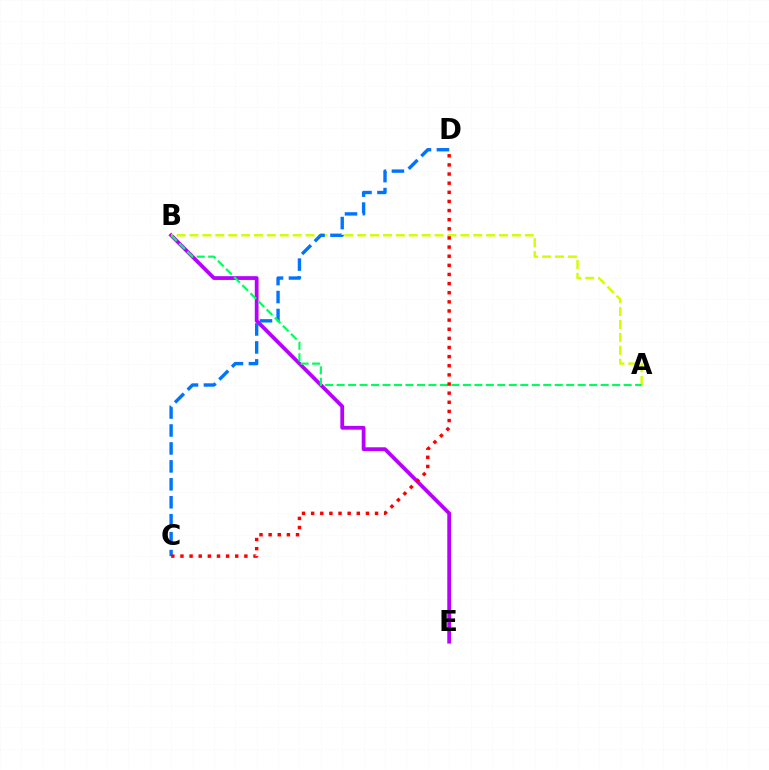{('B', 'E'): [{'color': '#b900ff', 'line_style': 'solid', 'thickness': 2.72}], ('A', 'B'): [{'color': '#d1ff00', 'line_style': 'dashed', 'thickness': 1.75}, {'color': '#00ff5c', 'line_style': 'dashed', 'thickness': 1.56}], ('C', 'D'): [{'color': '#0074ff', 'line_style': 'dashed', 'thickness': 2.44}, {'color': '#ff0000', 'line_style': 'dotted', 'thickness': 2.48}]}